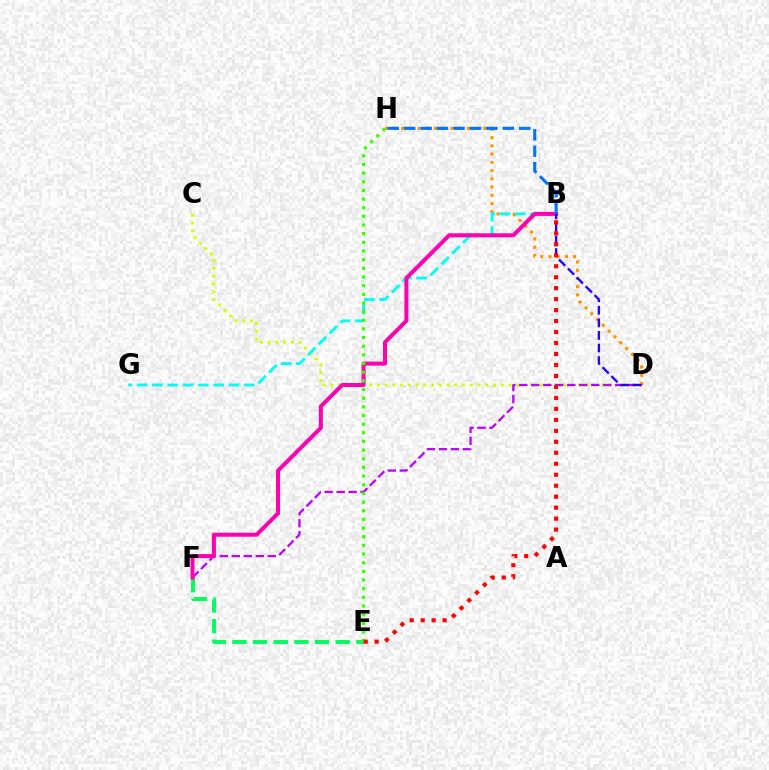{('D', 'H'): [{'color': '#ff9400', 'line_style': 'dotted', 'thickness': 2.23}], ('C', 'D'): [{'color': '#d1ff00', 'line_style': 'dotted', 'thickness': 2.11}], ('D', 'F'): [{'color': '#b900ff', 'line_style': 'dashed', 'thickness': 1.63}], ('E', 'F'): [{'color': '#00ff5c', 'line_style': 'dashed', 'thickness': 2.81}], ('B', 'G'): [{'color': '#00fff6', 'line_style': 'dashed', 'thickness': 2.08}], ('B', 'F'): [{'color': '#ff00ac', 'line_style': 'solid', 'thickness': 2.89}], ('B', 'H'): [{'color': '#0074ff', 'line_style': 'dashed', 'thickness': 2.23}], ('E', 'H'): [{'color': '#3dff00', 'line_style': 'dotted', 'thickness': 2.35}], ('B', 'D'): [{'color': '#2500ff', 'line_style': 'dashed', 'thickness': 1.71}], ('B', 'E'): [{'color': '#ff0000', 'line_style': 'dotted', 'thickness': 2.98}]}